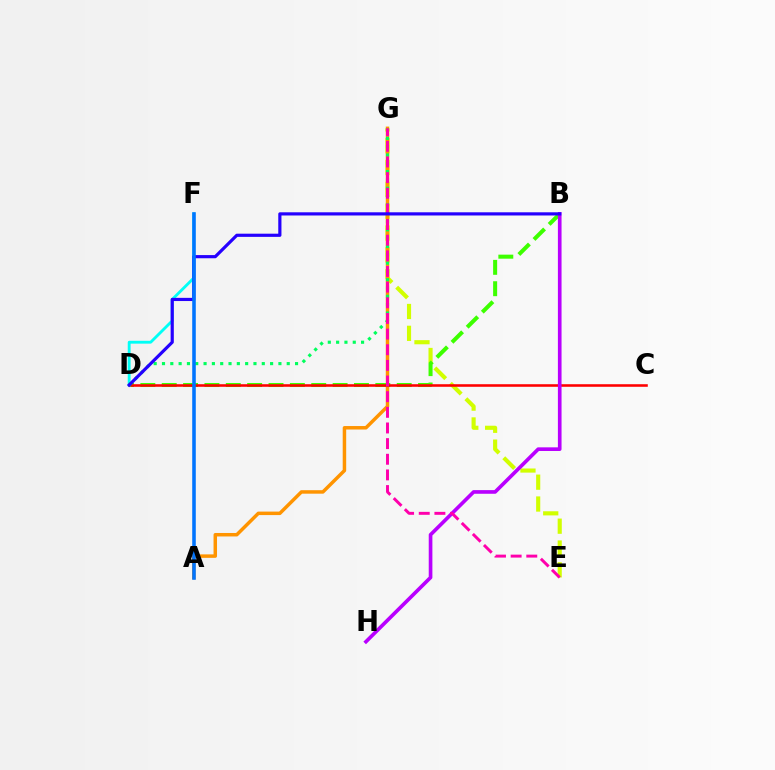{('E', 'G'): [{'color': '#d1ff00', 'line_style': 'dashed', 'thickness': 2.97}, {'color': '#ff00ac', 'line_style': 'dashed', 'thickness': 2.13}], ('A', 'G'): [{'color': '#ff9400', 'line_style': 'solid', 'thickness': 2.51}], ('B', 'D'): [{'color': '#3dff00', 'line_style': 'dashed', 'thickness': 2.9}, {'color': '#2500ff', 'line_style': 'solid', 'thickness': 2.29}], ('C', 'D'): [{'color': '#ff0000', 'line_style': 'solid', 'thickness': 1.85}], ('D', 'F'): [{'color': '#00fff6', 'line_style': 'solid', 'thickness': 2.05}], ('D', 'G'): [{'color': '#00ff5c', 'line_style': 'dotted', 'thickness': 2.26}], ('B', 'H'): [{'color': '#b900ff', 'line_style': 'solid', 'thickness': 2.63}], ('A', 'F'): [{'color': '#0074ff', 'line_style': 'solid', 'thickness': 2.57}]}